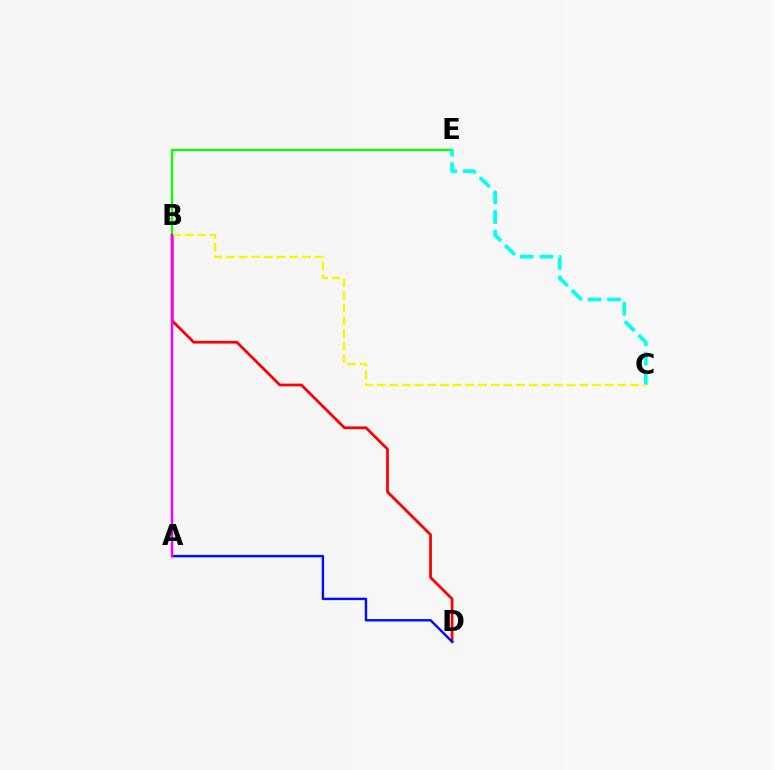{('B', 'E'): [{'color': '#08ff00', 'line_style': 'solid', 'thickness': 1.66}], ('B', 'D'): [{'color': '#ff0000', 'line_style': 'solid', 'thickness': 1.98}], ('A', 'D'): [{'color': '#0010ff', 'line_style': 'solid', 'thickness': 1.76}], ('C', 'E'): [{'color': '#00fff6', 'line_style': 'dashed', 'thickness': 2.66}], ('B', 'C'): [{'color': '#fcf500', 'line_style': 'dashed', 'thickness': 1.72}], ('A', 'B'): [{'color': '#ee00ff', 'line_style': 'solid', 'thickness': 1.78}]}